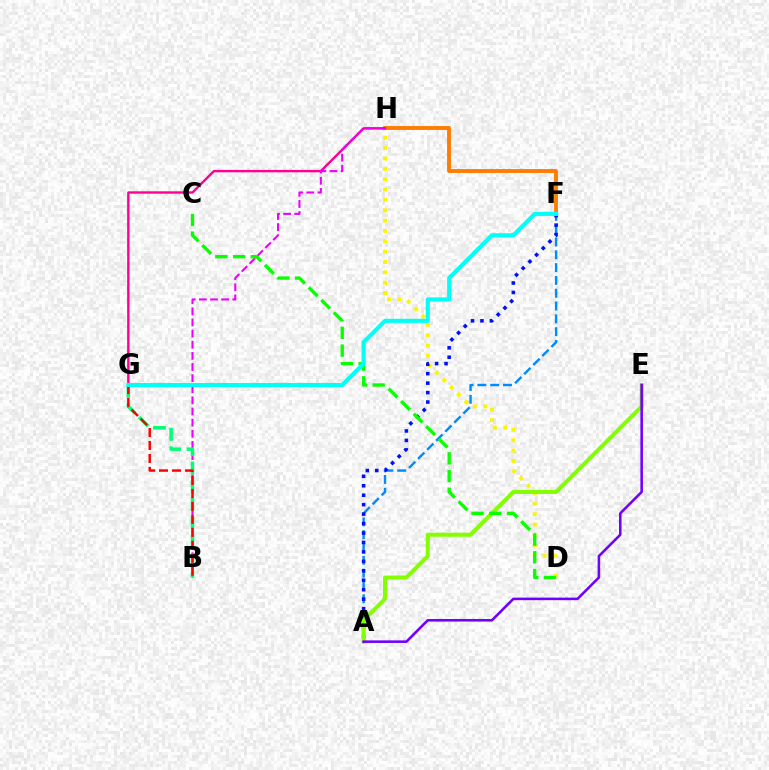{('D', 'H'): [{'color': '#fcf500', 'line_style': 'dotted', 'thickness': 2.81}], ('F', 'H'): [{'color': '#ff7c00', 'line_style': 'solid', 'thickness': 2.79}], ('A', 'F'): [{'color': '#008cff', 'line_style': 'dashed', 'thickness': 1.74}, {'color': '#0010ff', 'line_style': 'dotted', 'thickness': 2.57}], ('G', 'H'): [{'color': '#ff0094', 'line_style': 'solid', 'thickness': 1.72}], ('A', 'E'): [{'color': '#84ff00', 'line_style': 'solid', 'thickness': 2.9}, {'color': '#7200ff', 'line_style': 'solid', 'thickness': 1.85}], ('B', 'H'): [{'color': '#ee00ff', 'line_style': 'dashed', 'thickness': 1.51}], ('C', 'D'): [{'color': '#08ff00', 'line_style': 'dashed', 'thickness': 2.41}], ('B', 'G'): [{'color': '#00ff74', 'line_style': 'dashed', 'thickness': 2.49}, {'color': '#ff0000', 'line_style': 'dashed', 'thickness': 1.76}], ('F', 'G'): [{'color': '#00fff6', 'line_style': 'solid', 'thickness': 2.93}]}